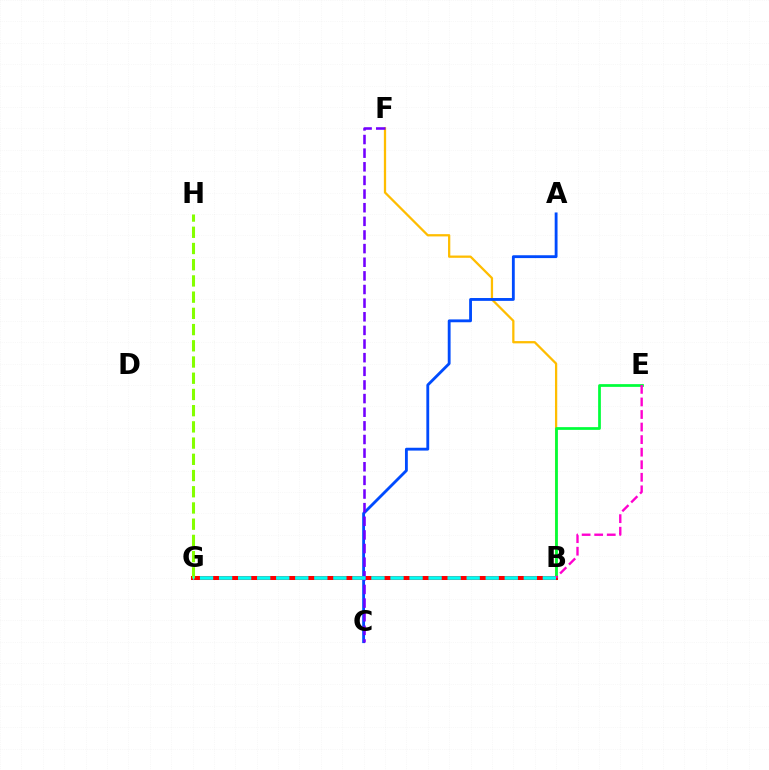{('B', 'F'): [{'color': '#ffbd00', 'line_style': 'solid', 'thickness': 1.64}], ('B', 'E'): [{'color': '#00ff39', 'line_style': 'solid', 'thickness': 1.97}, {'color': '#ff00cf', 'line_style': 'dashed', 'thickness': 1.71}], ('A', 'C'): [{'color': '#004bff', 'line_style': 'solid', 'thickness': 2.05}], ('B', 'G'): [{'color': '#ff0000', 'line_style': 'solid', 'thickness': 2.89}, {'color': '#00fff6', 'line_style': 'dashed', 'thickness': 2.59}], ('G', 'H'): [{'color': '#84ff00', 'line_style': 'dashed', 'thickness': 2.2}], ('C', 'F'): [{'color': '#7200ff', 'line_style': 'dashed', 'thickness': 1.85}]}